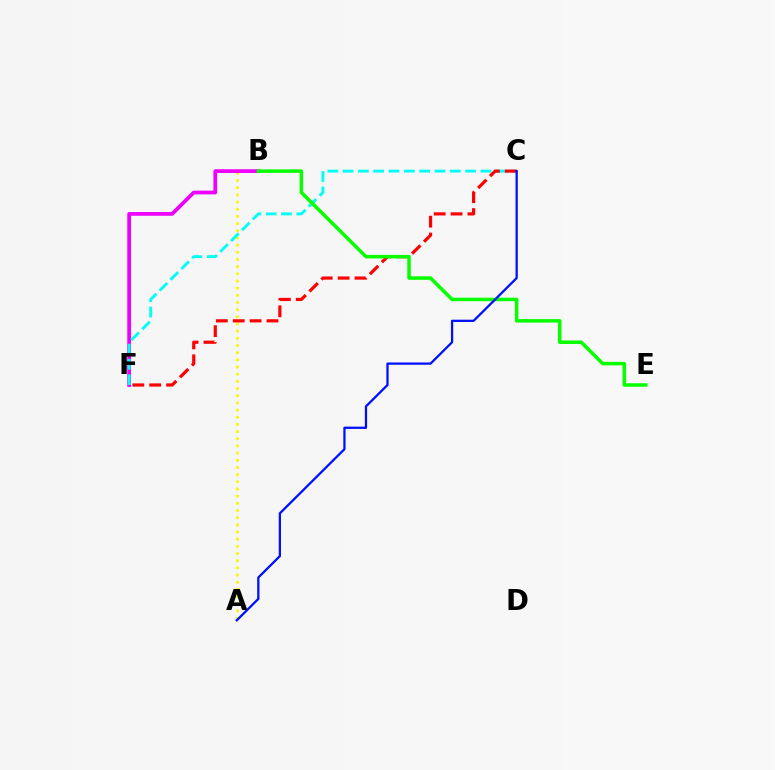{('A', 'B'): [{'color': '#fcf500', 'line_style': 'dotted', 'thickness': 1.95}], ('B', 'F'): [{'color': '#ee00ff', 'line_style': 'solid', 'thickness': 2.7}], ('C', 'F'): [{'color': '#00fff6', 'line_style': 'dashed', 'thickness': 2.08}, {'color': '#ff0000', 'line_style': 'dashed', 'thickness': 2.29}], ('B', 'E'): [{'color': '#08ff00', 'line_style': 'solid', 'thickness': 2.53}], ('A', 'C'): [{'color': '#0010ff', 'line_style': 'solid', 'thickness': 1.64}]}